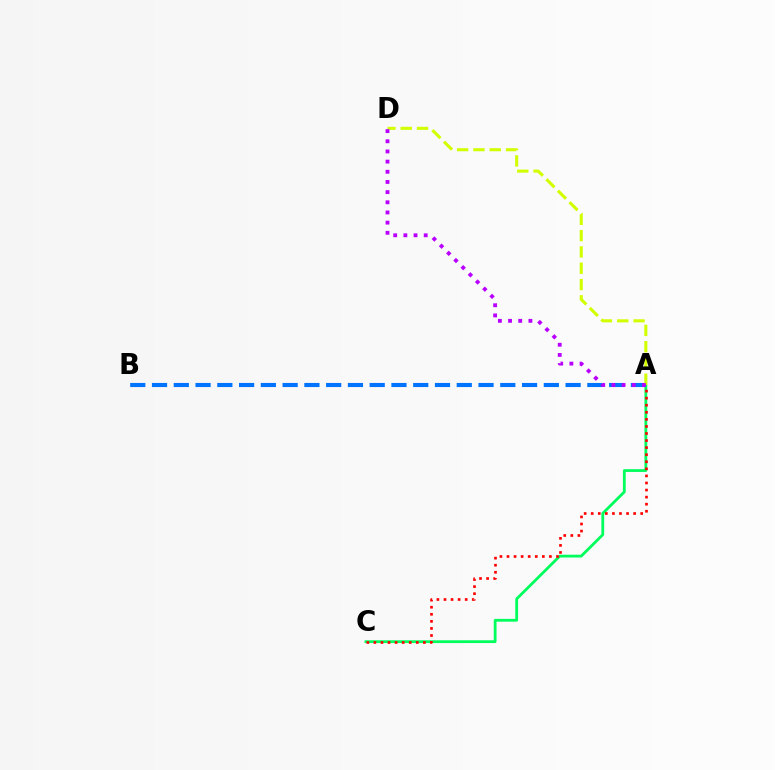{('A', 'C'): [{'color': '#00ff5c', 'line_style': 'solid', 'thickness': 2.01}, {'color': '#ff0000', 'line_style': 'dotted', 'thickness': 1.92}], ('A', 'B'): [{'color': '#0074ff', 'line_style': 'dashed', 'thickness': 2.96}], ('A', 'D'): [{'color': '#d1ff00', 'line_style': 'dashed', 'thickness': 2.22}, {'color': '#b900ff', 'line_style': 'dotted', 'thickness': 2.76}]}